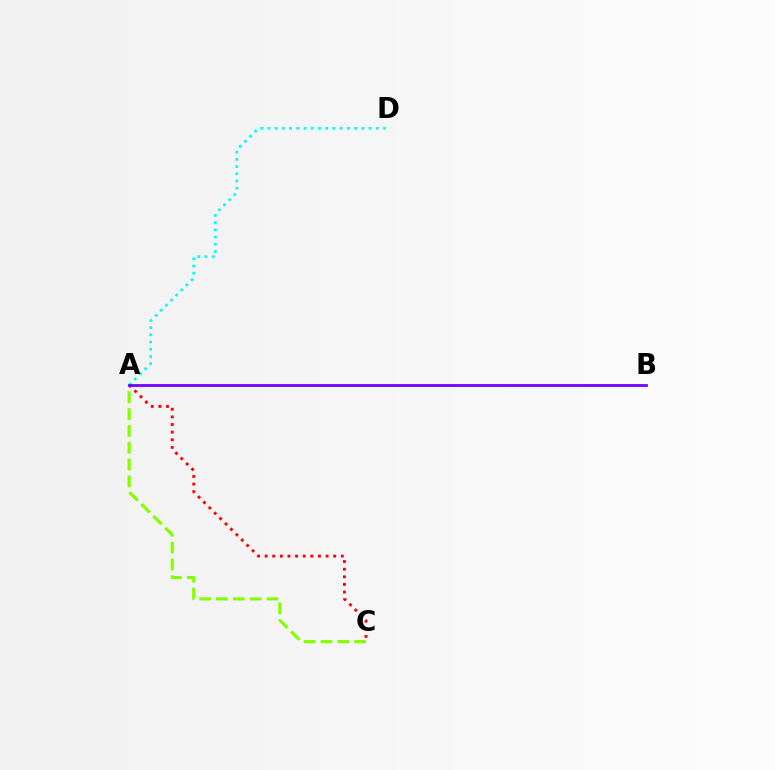{('A', 'C'): [{'color': '#ff0000', 'line_style': 'dotted', 'thickness': 2.07}, {'color': '#84ff00', 'line_style': 'dashed', 'thickness': 2.29}], ('A', 'D'): [{'color': '#00fff6', 'line_style': 'dotted', 'thickness': 1.96}], ('A', 'B'): [{'color': '#7200ff', 'line_style': 'solid', 'thickness': 1.99}]}